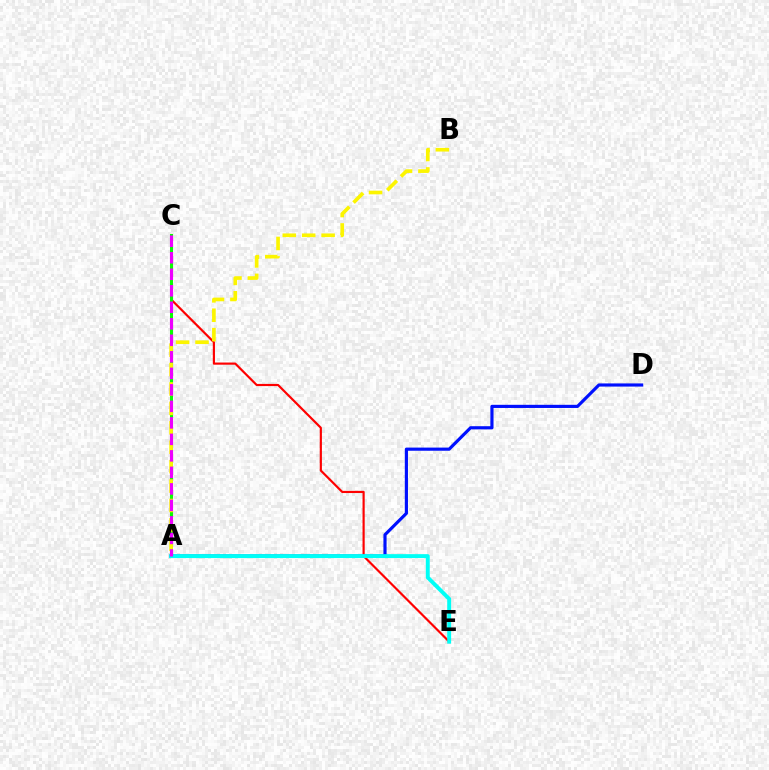{('C', 'E'): [{'color': '#ff0000', 'line_style': 'solid', 'thickness': 1.56}], ('A', 'C'): [{'color': '#08ff00', 'line_style': 'solid', 'thickness': 2.18}, {'color': '#ee00ff', 'line_style': 'dashed', 'thickness': 2.24}], ('A', 'D'): [{'color': '#0010ff', 'line_style': 'solid', 'thickness': 2.27}], ('A', 'E'): [{'color': '#00fff6', 'line_style': 'solid', 'thickness': 2.82}], ('A', 'B'): [{'color': '#fcf500', 'line_style': 'dashed', 'thickness': 2.64}]}